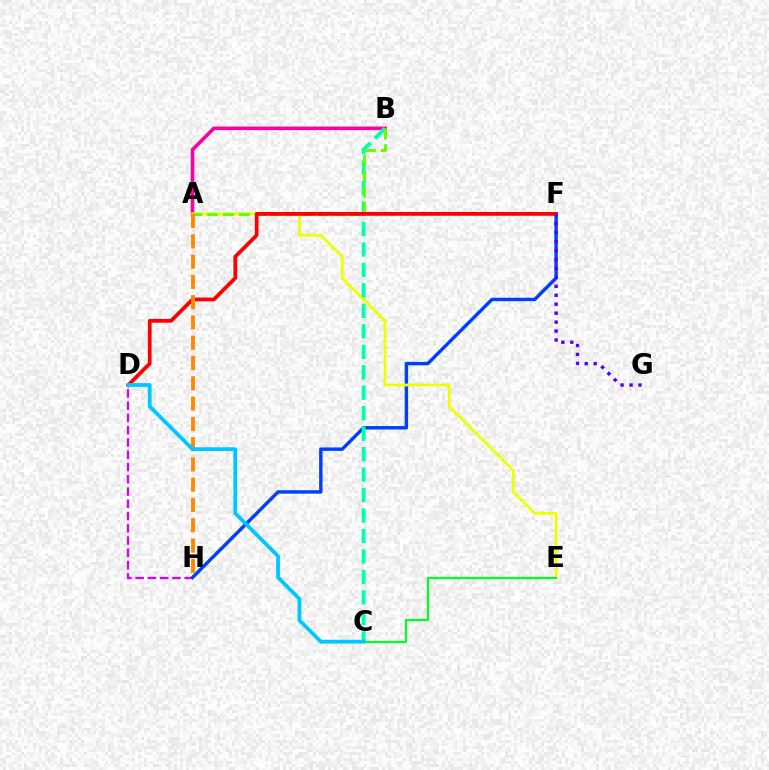{('A', 'B'): [{'color': '#ff00a0', 'line_style': 'solid', 'thickness': 2.58}, {'color': '#66ff00', 'line_style': 'dashed', 'thickness': 2.15}], ('D', 'H'): [{'color': '#d600ff', 'line_style': 'dashed', 'thickness': 1.67}], ('F', 'H'): [{'color': '#003fff', 'line_style': 'solid', 'thickness': 2.46}], ('A', 'E'): [{'color': '#eeff00', 'line_style': 'solid', 'thickness': 2.02}], ('B', 'C'): [{'color': '#00ffaf', 'line_style': 'dashed', 'thickness': 2.78}], ('C', 'E'): [{'color': '#00ff27', 'line_style': 'solid', 'thickness': 1.6}], ('D', 'F'): [{'color': '#ff0000', 'line_style': 'solid', 'thickness': 2.71}], ('F', 'G'): [{'color': '#4f00ff', 'line_style': 'dotted', 'thickness': 2.43}], ('A', 'H'): [{'color': '#ff8800', 'line_style': 'dashed', 'thickness': 2.75}], ('C', 'D'): [{'color': '#00c7ff', 'line_style': 'solid', 'thickness': 2.73}]}